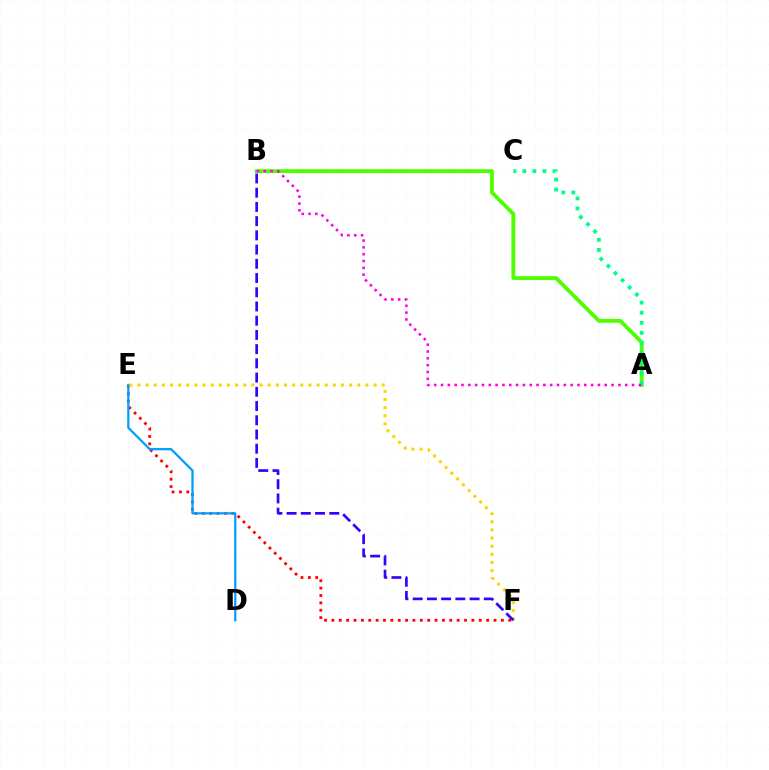{('A', 'B'): [{'color': '#4fff00', 'line_style': 'solid', 'thickness': 2.77}, {'color': '#ff00ed', 'line_style': 'dotted', 'thickness': 1.85}], ('E', 'F'): [{'color': '#ff0000', 'line_style': 'dotted', 'thickness': 2.0}, {'color': '#ffd500', 'line_style': 'dotted', 'thickness': 2.21}], ('D', 'E'): [{'color': '#009eff', 'line_style': 'solid', 'thickness': 1.62}], ('A', 'C'): [{'color': '#00ff86', 'line_style': 'dotted', 'thickness': 2.73}], ('B', 'F'): [{'color': '#3700ff', 'line_style': 'dashed', 'thickness': 1.93}]}